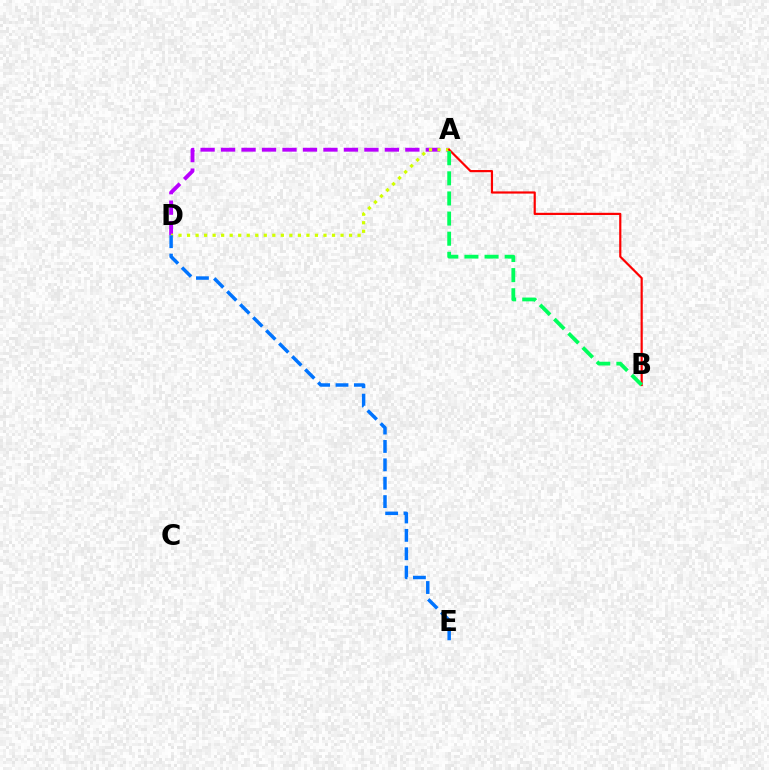{('A', 'D'): [{'color': '#b900ff', 'line_style': 'dashed', 'thickness': 2.78}, {'color': '#d1ff00', 'line_style': 'dotted', 'thickness': 2.32}], ('D', 'E'): [{'color': '#0074ff', 'line_style': 'dashed', 'thickness': 2.5}], ('A', 'B'): [{'color': '#ff0000', 'line_style': 'solid', 'thickness': 1.57}, {'color': '#00ff5c', 'line_style': 'dashed', 'thickness': 2.73}]}